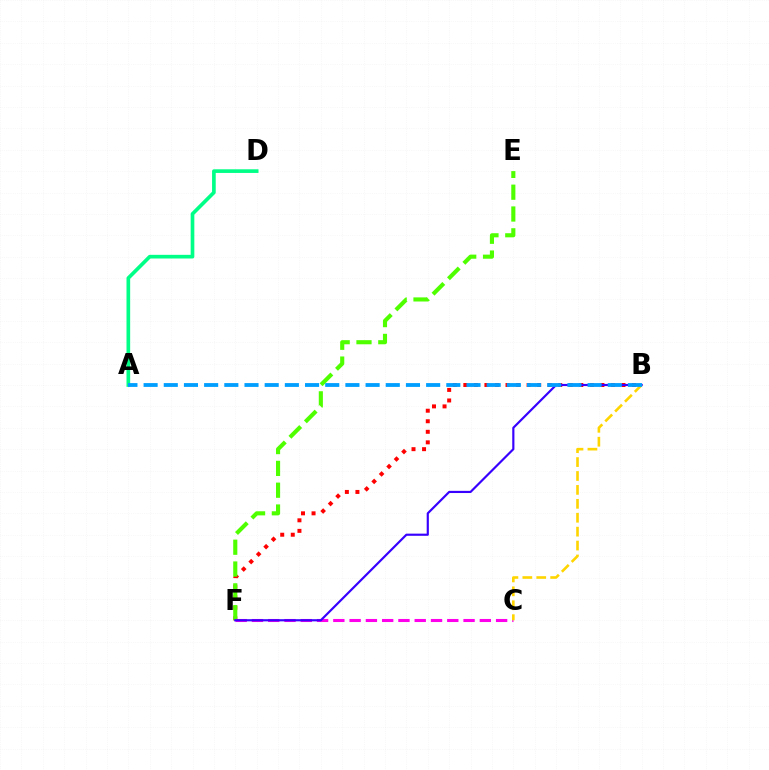{('B', 'F'): [{'color': '#ff0000', 'line_style': 'dotted', 'thickness': 2.86}, {'color': '#3700ff', 'line_style': 'solid', 'thickness': 1.56}], ('E', 'F'): [{'color': '#4fff00', 'line_style': 'dashed', 'thickness': 2.96}], ('C', 'F'): [{'color': '#ff00ed', 'line_style': 'dashed', 'thickness': 2.21}], ('A', 'D'): [{'color': '#00ff86', 'line_style': 'solid', 'thickness': 2.64}], ('B', 'C'): [{'color': '#ffd500', 'line_style': 'dashed', 'thickness': 1.89}], ('A', 'B'): [{'color': '#009eff', 'line_style': 'dashed', 'thickness': 2.74}]}